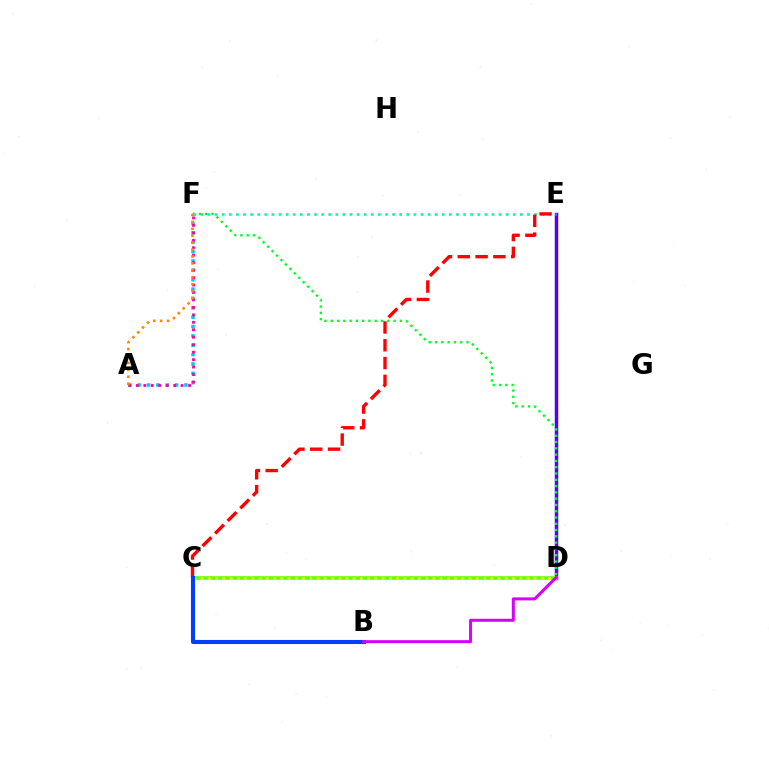{('D', 'E'): [{'color': '#4f00ff', 'line_style': 'solid', 'thickness': 2.5}], ('A', 'F'): [{'color': '#00c7ff', 'line_style': 'dotted', 'thickness': 2.54}, {'color': '#ff00a0', 'line_style': 'dotted', 'thickness': 2.03}, {'color': '#ff8800', 'line_style': 'dotted', 'thickness': 1.88}], ('C', 'D'): [{'color': '#66ff00', 'line_style': 'solid', 'thickness': 2.58}, {'color': '#eeff00', 'line_style': 'dotted', 'thickness': 1.97}], ('D', 'F'): [{'color': '#00ff27', 'line_style': 'dotted', 'thickness': 1.71}], ('E', 'F'): [{'color': '#00ffaf', 'line_style': 'dotted', 'thickness': 1.93}], ('C', 'E'): [{'color': '#ff0000', 'line_style': 'dashed', 'thickness': 2.42}], ('B', 'C'): [{'color': '#003fff', 'line_style': 'solid', 'thickness': 2.94}], ('B', 'D'): [{'color': '#d600ff', 'line_style': 'solid', 'thickness': 2.17}]}